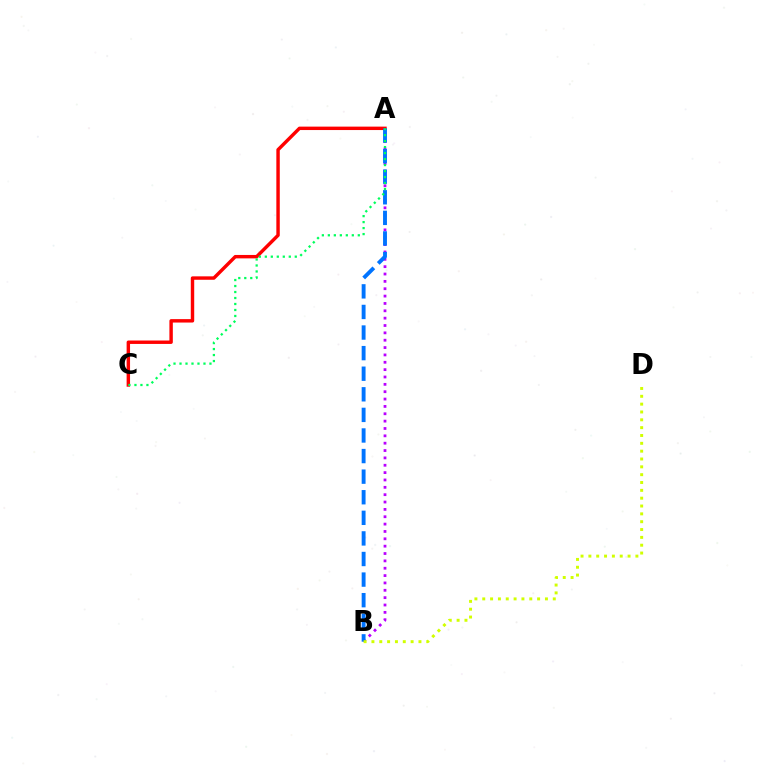{('A', 'B'): [{'color': '#b900ff', 'line_style': 'dotted', 'thickness': 2.0}, {'color': '#0074ff', 'line_style': 'dashed', 'thickness': 2.8}], ('A', 'C'): [{'color': '#ff0000', 'line_style': 'solid', 'thickness': 2.47}, {'color': '#00ff5c', 'line_style': 'dotted', 'thickness': 1.63}], ('B', 'D'): [{'color': '#d1ff00', 'line_style': 'dotted', 'thickness': 2.13}]}